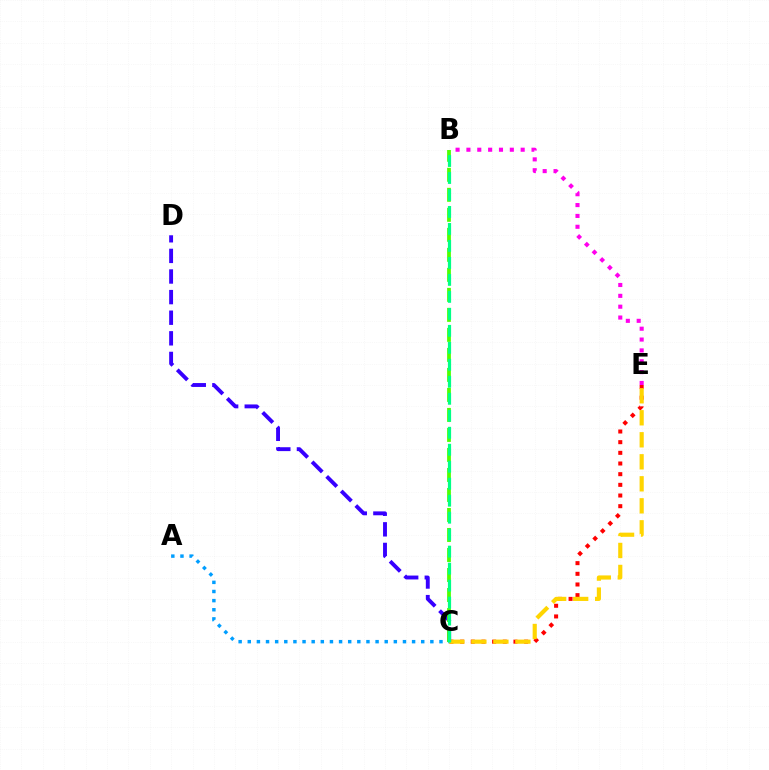{('C', 'E'): [{'color': '#ff0000', 'line_style': 'dotted', 'thickness': 2.9}, {'color': '#ffd500', 'line_style': 'dashed', 'thickness': 2.99}], ('C', 'D'): [{'color': '#3700ff', 'line_style': 'dashed', 'thickness': 2.8}], ('B', 'E'): [{'color': '#ff00ed', 'line_style': 'dotted', 'thickness': 2.95}], ('B', 'C'): [{'color': '#4fff00', 'line_style': 'dashed', 'thickness': 2.72}, {'color': '#00ff86', 'line_style': 'dashed', 'thickness': 2.31}], ('A', 'C'): [{'color': '#009eff', 'line_style': 'dotted', 'thickness': 2.48}]}